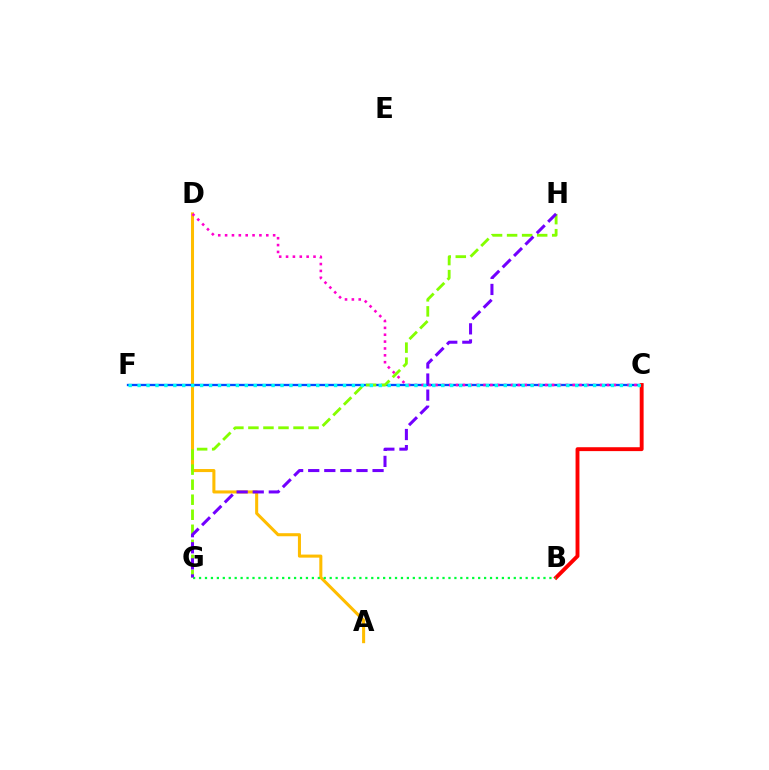{('A', 'D'): [{'color': '#ffbd00', 'line_style': 'solid', 'thickness': 2.2}], ('C', 'F'): [{'color': '#004bff', 'line_style': 'solid', 'thickness': 1.67}, {'color': '#00fff6', 'line_style': 'dotted', 'thickness': 2.43}], ('C', 'D'): [{'color': '#ff00cf', 'line_style': 'dotted', 'thickness': 1.86}], ('G', 'H'): [{'color': '#84ff00', 'line_style': 'dashed', 'thickness': 2.04}, {'color': '#7200ff', 'line_style': 'dashed', 'thickness': 2.19}], ('B', 'C'): [{'color': '#ff0000', 'line_style': 'solid', 'thickness': 2.8}], ('B', 'G'): [{'color': '#00ff39', 'line_style': 'dotted', 'thickness': 1.61}]}